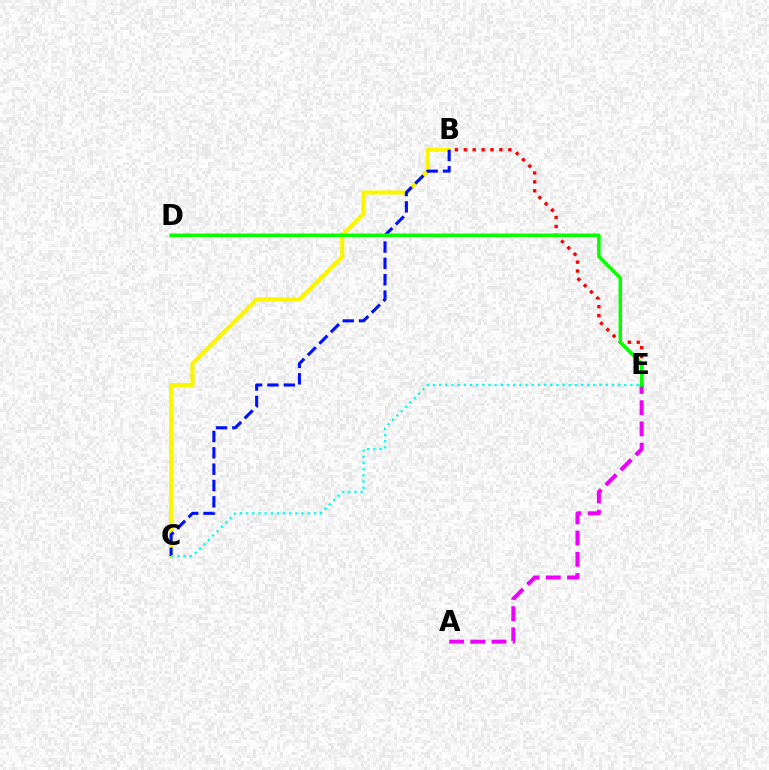{('A', 'E'): [{'color': '#ee00ff', 'line_style': 'dashed', 'thickness': 2.88}], ('B', 'C'): [{'color': '#fcf500', 'line_style': 'solid', 'thickness': 2.98}, {'color': '#0010ff', 'line_style': 'dashed', 'thickness': 2.22}], ('B', 'E'): [{'color': '#ff0000', 'line_style': 'dotted', 'thickness': 2.42}], ('D', 'E'): [{'color': '#08ff00', 'line_style': 'solid', 'thickness': 2.52}], ('C', 'E'): [{'color': '#00fff6', 'line_style': 'dotted', 'thickness': 1.68}]}